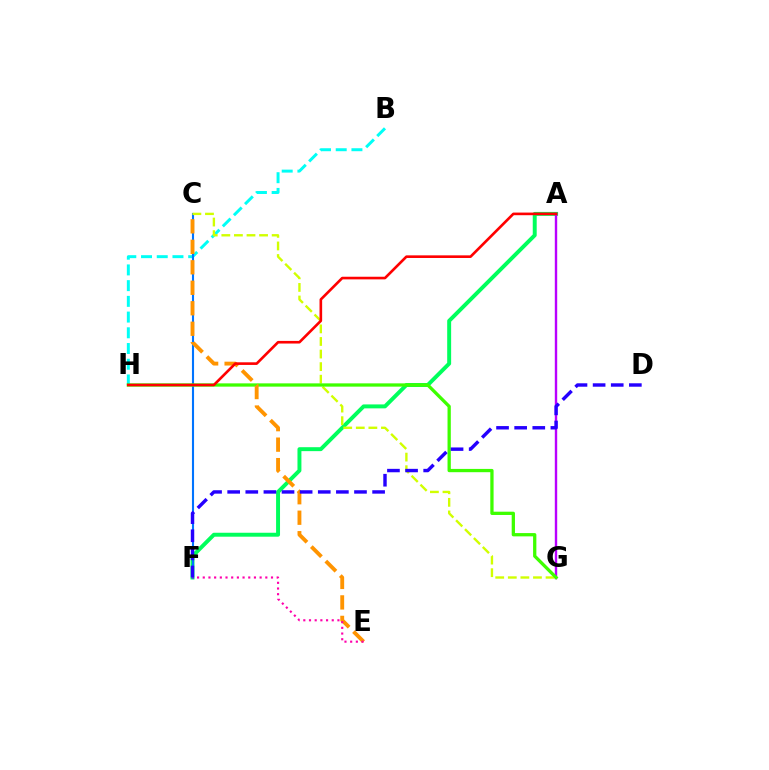{('A', 'F'): [{'color': '#00ff5c', 'line_style': 'solid', 'thickness': 2.84}], ('B', 'H'): [{'color': '#00fff6', 'line_style': 'dashed', 'thickness': 2.14}], ('C', 'F'): [{'color': '#0074ff', 'line_style': 'solid', 'thickness': 1.51}], ('C', 'G'): [{'color': '#d1ff00', 'line_style': 'dashed', 'thickness': 1.71}], ('A', 'G'): [{'color': '#b900ff', 'line_style': 'solid', 'thickness': 1.72}], ('G', 'H'): [{'color': '#3dff00', 'line_style': 'solid', 'thickness': 2.36}], ('C', 'E'): [{'color': '#ff9400', 'line_style': 'dashed', 'thickness': 2.78}], ('A', 'H'): [{'color': '#ff0000', 'line_style': 'solid', 'thickness': 1.89}], ('E', 'F'): [{'color': '#ff00ac', 'line_style': 'dotted', 'thickness': 1.55}], ('D', 'F'): [{'color': '#2500ff', 'line_style': 'dashed', 'thickness': 2.46}]}